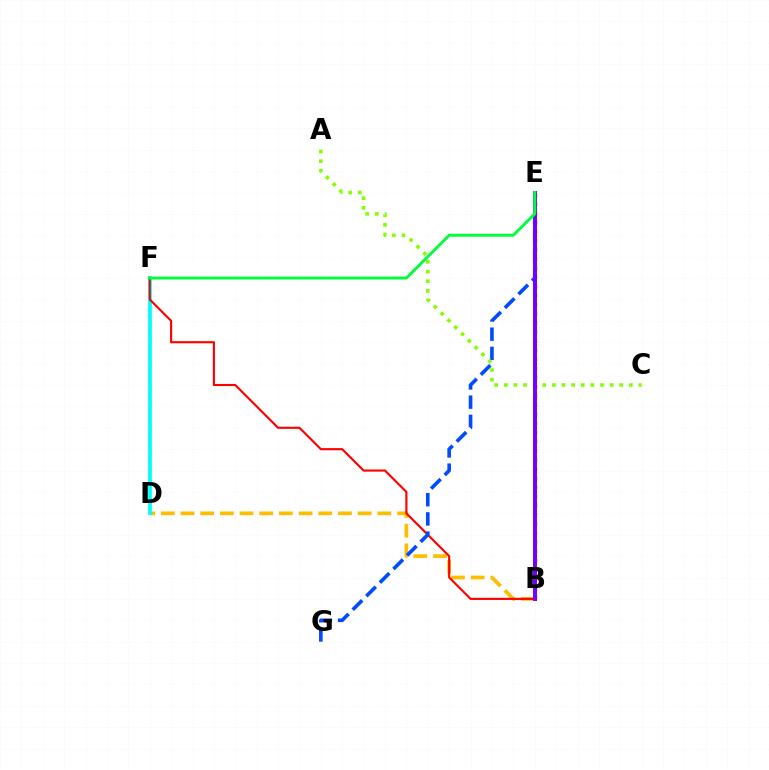{('B', 'D'): [{'color': '#ffbd00', 'line_style': 'dashed', 'thickness': 2.67}], ('D', 'F'): [{'color': '#00fff6', 'line_style': 'solid', 'thickness': 2.7}], ('B', 'F'): [{'color': '#ff0000', 'line_style': 'solid', 'thickness': 1.54}], ('B', 'E'): [{'color': '#ff00cf', 'line_style': 'dotted', 'thickness': 2.48}, {'color': '#7200ff', 'line_style': 'solid', 'thickness': 2.86}], ('E', 'G'): [{'color': '#004bff', 'line_style': 'dashed', 'thickness': 2.61}], ('A', 'C'): [{'color': '#84ff00', 'line_style': 'dotted', 'thickness': 2.61}], ('E', 'F'): [{'color': '#00ff39', 'line_style': 'solid', 'thickness': 2.09}]}